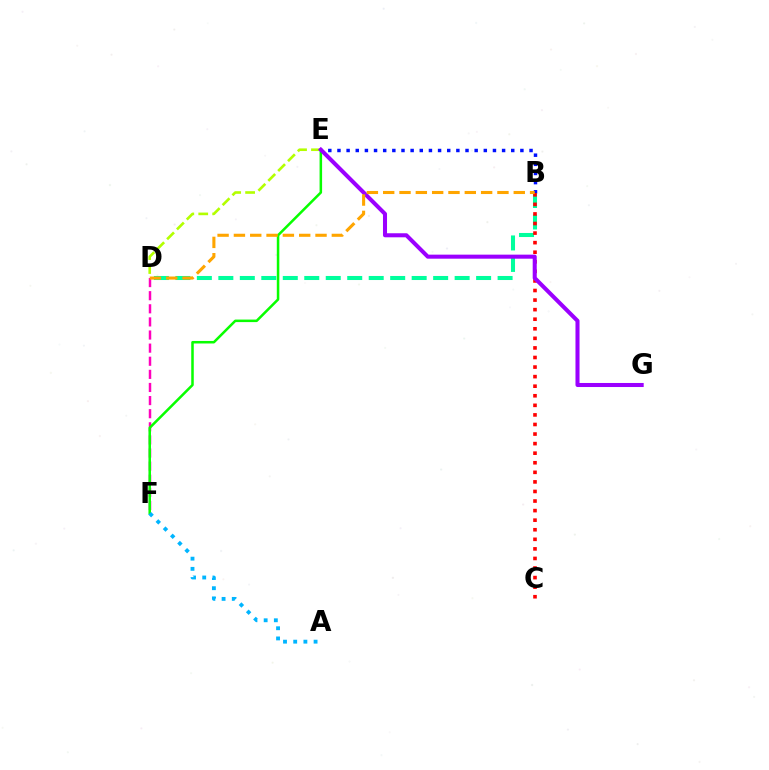{('D', 'E'): [{'color': '#b3ff00', 'line_style': 'dashed', 'thickness': 1.89}], ('B', 'E'): [{'color': '#0010ff', 'line_style': 'dotted', 'thickness': 2.49}], ('D', 'F'): [{'color': '#ff00bd', 'line_style': 'dashed', 'thickness': 1.78}], ('E', 'F'): [{'color': '#08ff00', 'line_style': 'solid', 'thickness': 1.82}], ('B', 'D'): [{'color': '#00ff9d', 'line_style': 'dashed', 'thickness': 2.92}, {'color': '#ffa500', 'line_style': 'dashed', 'thickness': 2.22}], ('B', 'C'): [{'color': '#ff0000', 'line_style': 'dotted', 'thickness': 2.6}], ('A', 'F'): [{'color': '#00b5ff', 'line_style': 'dotted', 'thickness': 2.77}], ('E', 'G'): [{'color': '#9b00ff', 'line_style': 'solid', 'thickness': 2.91}]}